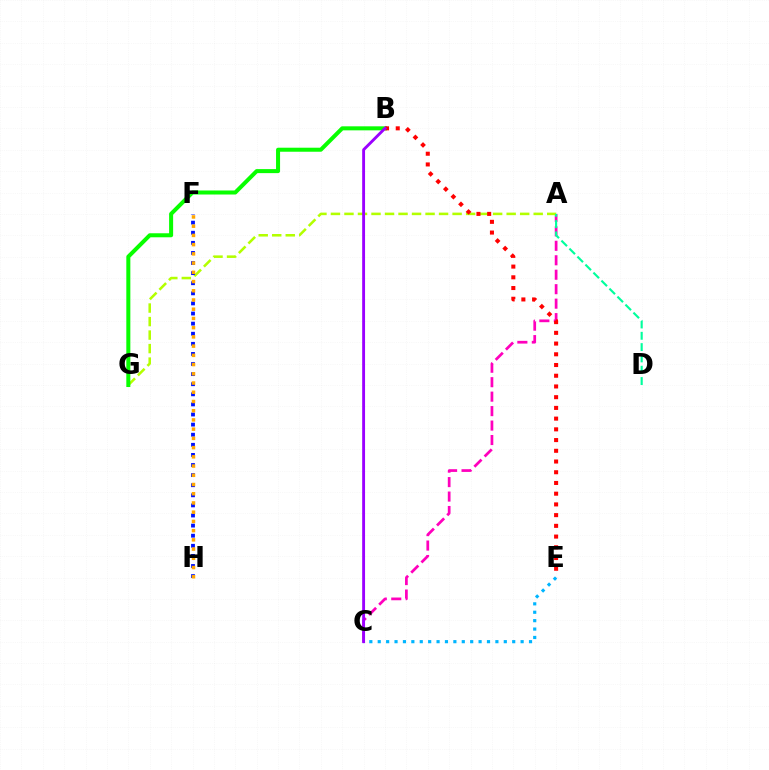{('A', 'C'): [{'color': '#ff00bd', 'line_style': 'dashed', 'thickness': 1.96}], ('A', 'G'): [{'color': '#b3ff00', 'line_style': 'dashed', 'thickness': 1.84}], ('B', 'G'): [{'color': '#08ff00', 'line_style': 'solid', 'thickness': 2.9}], ('B', 'E'): [{'color': '#ff0000', 'line_style': 'dotted', 'thickness': 2.91}], ('C', 'E'): [{'color': '#00b5ff', 'line_style': 'dotted', 'thickness': 2.28}], ('A', 'D'): [{'color': '#00ff9d', 'line_style': 'dashed', 'thickness': 1.54}], ('F', 'H'): [{'color': '#0010ff', 'line_style': 'dotted', 'thickness': 2.74}, {'color': '#ffa500', 'line_style': 'dotted', 'thickness': 2.51}], ('B', 'C'): [{'color': '#9b00ff', 'line_style': 'solid', 'thickness': 2.07}]}